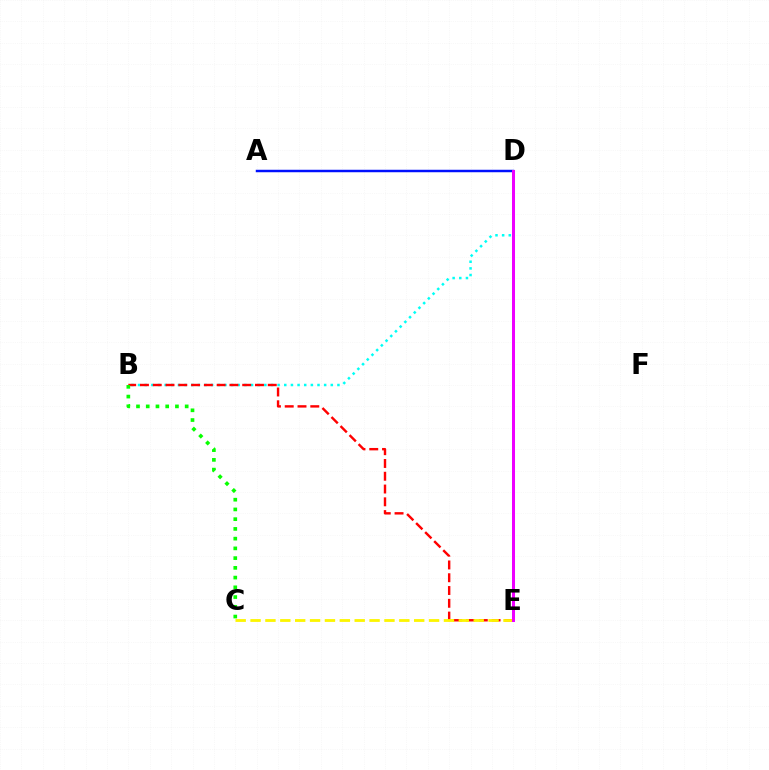{('A', 'D'): [{'color': '#0010ff', 'line_style': 'solid', 'thickness': 1.78}], ('B', 'D'): [{'color': '#00fff6', 'line_style': 'dotted', 'thickness': 1.81}], ('B', 'E'): [{'color': '#ff0000', 'line_style': 'dashed', 'thickness': 1.74}], ('B', 'C'): [{'color': '#08ff00', 'line_style': 'dotted', 'thickness': 2.65}], ('C', 'E'): [{'color': '#fcf500', 'line_style': 'dashed', 'thickness': 2.02}], ('D', 'E'): [{'color': '#ee00ff', 'line_style': 'solid', 'thickness': 2.17}]}